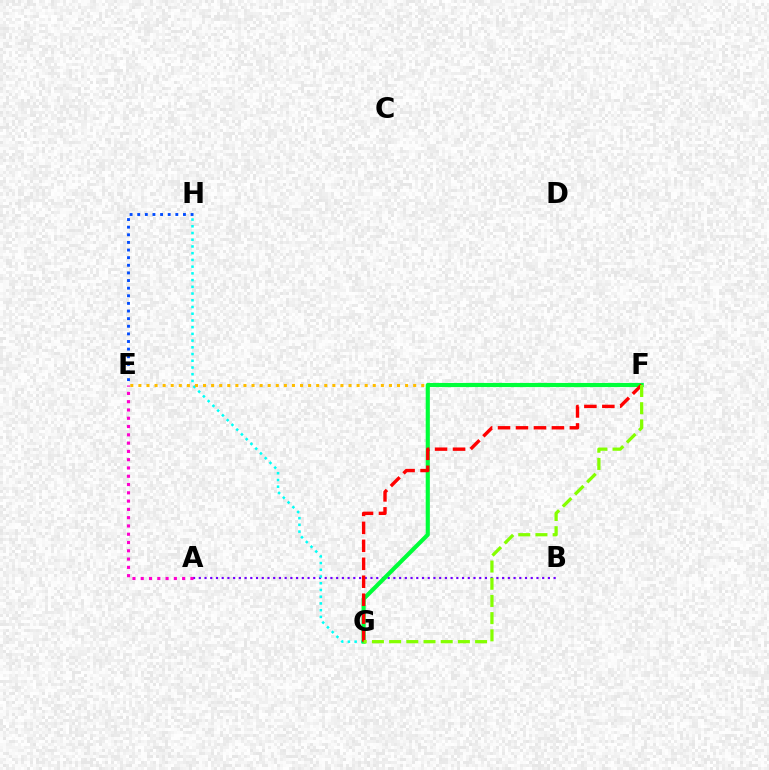{('A', 'B'): [{'color': '#7200ff', 'line_style': 'dotted', 'thickness': 1.55}], ('G', 'H'): [{'color': '#00fff6', 'line_style': 'dotted', 'thickness': 1.83}], ('E', 'F'): [{'color': '#ffbd00', 'line_style': 'dotted', 'thickness': 2.2}], ('A', 'E'): [{'color': '#ff00cf', 'line_style': 'dotted', 'thickness': 2.25}], ('E', 'H'): [{'color': '#004bff', 'line_style': 'dotted', 'thickness': 2.07}], ('F', 'G'): [{'color': '#00ff39', 'line_style': 'solid', 'thickness': 2.97}, {'color': '#ff0000', 'line_style': 'dashed', 'thickness': 2.44}, {'color': '#84ff00', 'line_style': 'dashed', 'thickness': 2.34}]}